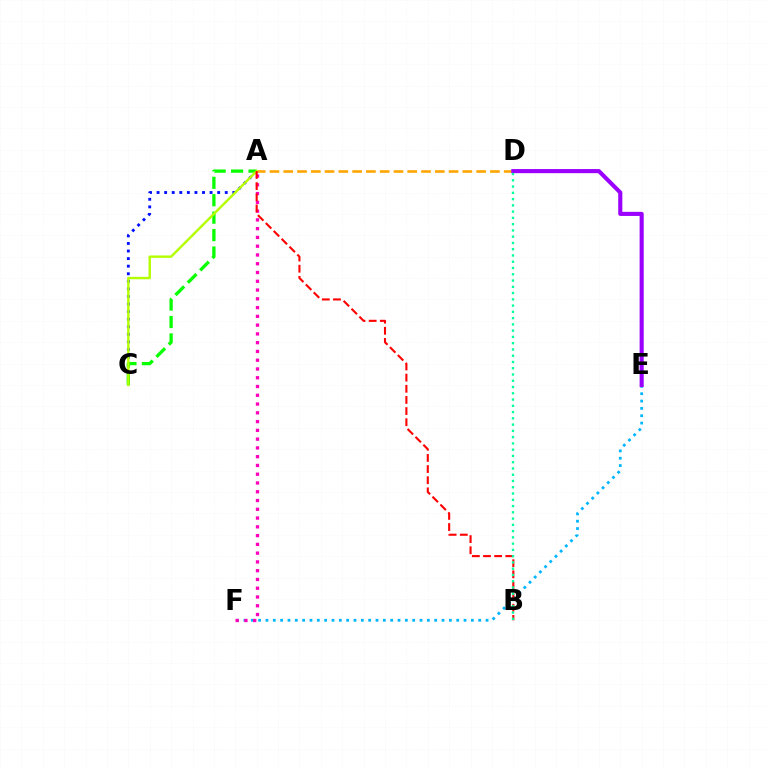{('E', 'F'): [{'color': '#00b5ff', 'line_style': 'dotted', 'thickness': 1.99}], ('A', 'D'): [{'color': '#ffa500', 'line_style': 'dashed', 'thickness': 1.87}], ('D', 'E'): [{'color': '#9b00ff', 'line_style': 'solid', 'thickness': 2.96}], ('A', 'F'): [{'color': '#ff00bd', 'line_style': 'dotted', 'thickness': 2.38}], ('A', 'C'): [{'color': '#0010ff', 'line_style': 'dotted', 'thickness': 2.06}, {'color': '#08ff00', 'line_style': 'dashed', 'thickness': 2.37}, {'color': '#b3ff00', 'line_style': 'solid', 'thickness': 1.73}], ('A', 'B'): [{'color': '#ff0000', 'line_style': 'dashed', 'thickness': 1.51}], ('B', 'D'): [{'color': '#00ff9d', 'line_style': 'dotted', 'thickness': 1.7}]}